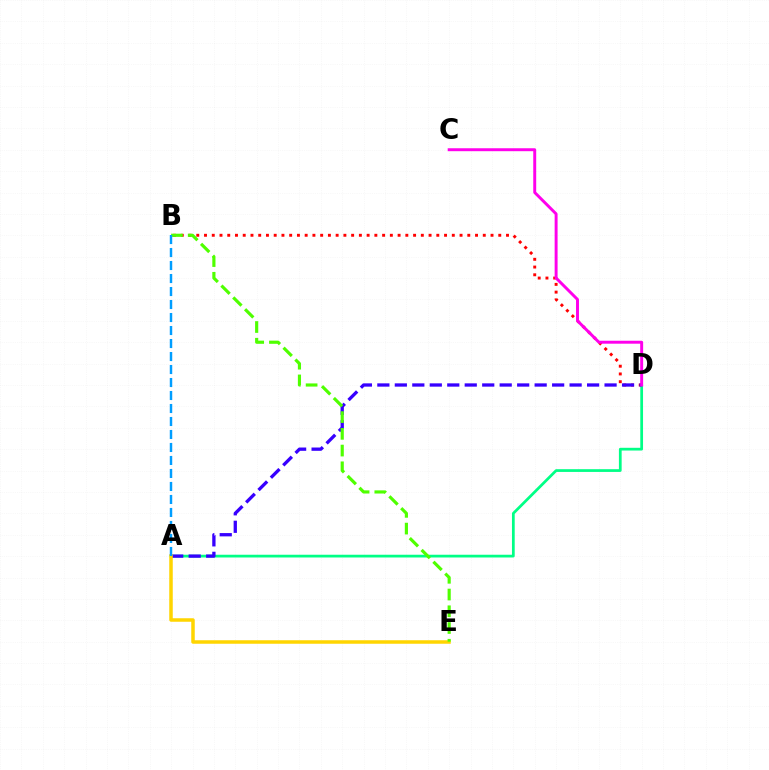{('B', 'D'): [{'color': '#ff0000', 'line_style': 'dotted', 'thickness': 2.1}], ('A', 'D'): [{'color': '#00ff86', 'line_style': 'solid', 'thickness': 1.98}, {'color': '#3700ff', 'line_style': 'dashed', 'thickness': 2.37}], ('C', 'D'): [{'color': '#ff00ed', 'line_style': 'solid', 'thickness': 2.12}], ('A', 'E'): [{'color': '#ffd500', 'line_style': 'solid', 'thickness': 2.53}], ('B', 'E'): [{'color': '#4fff00', 'line_style': 'dashed', 'thickness': 2.27}], ('A', 'B'): [{'color': '#009eff', 'line_style': 'dashed', 'thickness': 1.77}]}